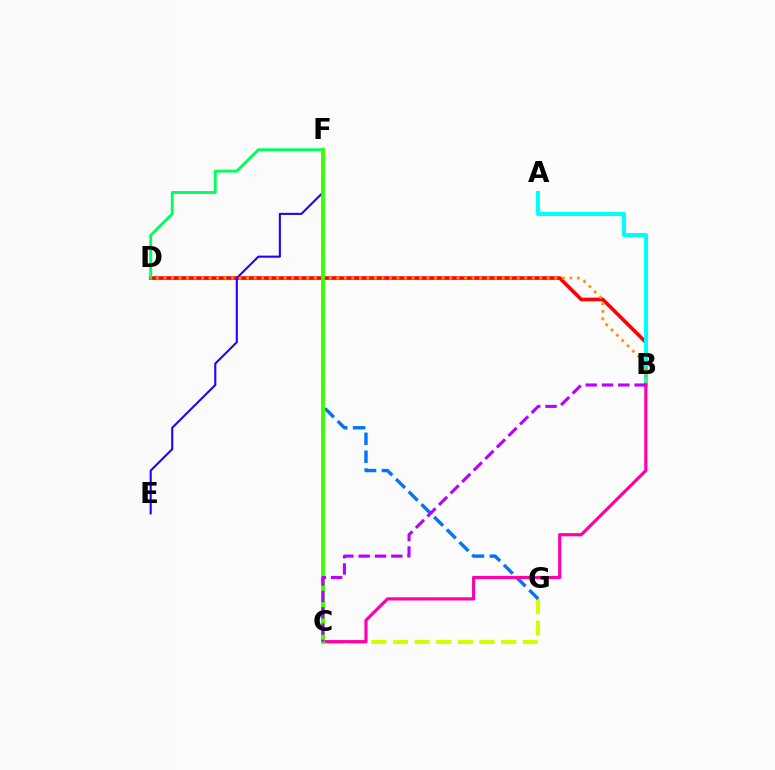{('B', 'D'): [{'color': '#ff0000', 'line_style': 'solid', 'thickness': 2.62}, {'color': '#ff9400', 'line_style': 'dotted', 'thickness': 2.04}], ('C', 'G'): [{'color': '#d1ff00', 'line_style': 'dashed', 'thickness': 2.94}], ('D', 'F'): [{'color': '#00ff5c', 'line_style': 'solid', 'thickness': 2.06}], ('A', 'B'): [{'color': '#00fff6', 'line_style': 'solid', 'thickness': 2.93}], ('F', 'G'): [{'color': '#0074ff', 'line_style': 'dashed', 'thickness': 2.43}], ('E', 'F'): [{'color': '#2500ff', 'line_style': 'solid', 'thickness': 1.51}], ('B', 'C'): [{'color': '#ff00ac', 'line_style': 'solid', 'thickness': 2.29}, {'color': '#b900ff', 'line_style': 'dashed', 'thickness': 2.22}], ('C', 'F'): [{'color': '#3dff00', 'line_style': 'solid', 'thickness': 2.79}]}